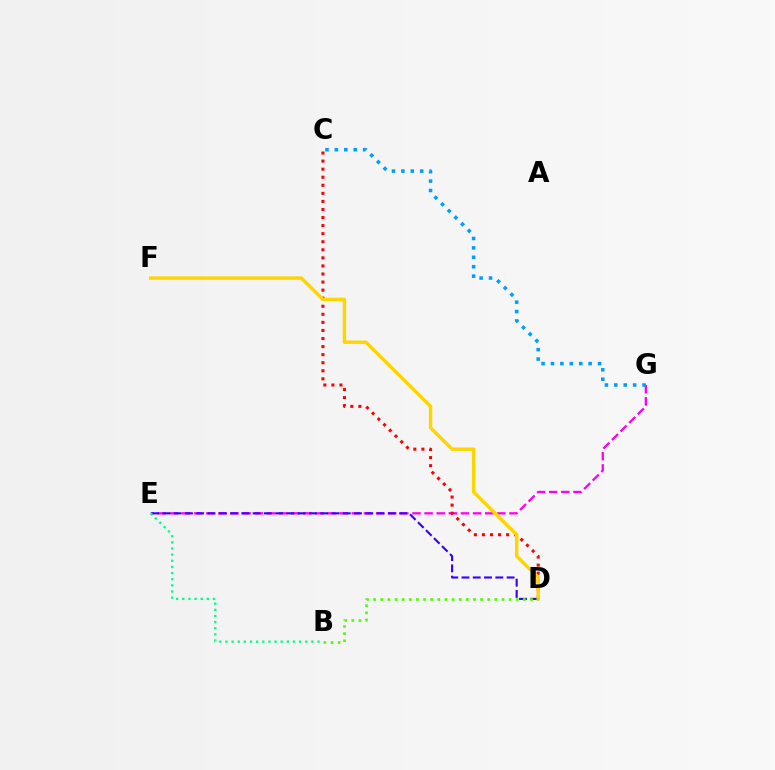{('E', 'G'): [{'color': '#ff00ed', 'line_style': 'dashed', 'thickness': 1.65}], ('C', 'D'): [{'color': '#ff0000', 'line_style': 'dotted', 'thickness': 2.19}], ('C', 'G'): [{'color': '#009eff', 'line_style': 'dotted', 'thickness': 2.56}], ('D', 'E'): [{'color': '#3700ff', 'line_style': 'dashed', 'thickness': 1.53}], ('D', 'F'): [{'color': '#ffd500', 'line_style': 'solid', 'thickness': 2.47}], ('B', 'D'): [{'color': '#4fff00', 'line_style': 'dotted', 'thickness': 1.94}], ('B', 'E'): [{'color': '#00ff86', 'line_style': 'dotted', 'thickness': 1.67}]}